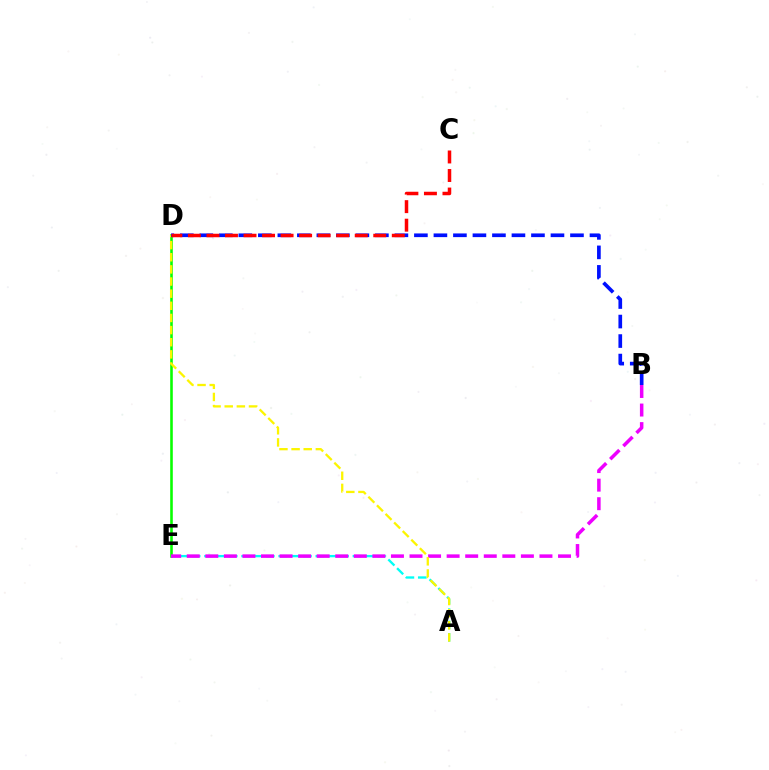{('D', 'E'): [{'color': '#08ff00', 'line_style': 'solid', 'thickness': 1.86}], ('A', 'E'): [{'color': '#00fff6', 'line_style': 'dashed', 'thickness': 1.68}], ('B', 'E'): [{'color': '#ee00ff', 'line_style': 'dashed', 'thickness': 2.52}], ('A', 'D'): [{'color': '#fcf500', 'line_style': 'dashed', 'thickness': 1.65}], ('B', 'D'): [{'color': '#0010ff', 'line_style': 'dashed', 'thickness': 2.65}], ('C', 'D'): [{'color': '#ff0000', 'line_style': 'dashed', 'thickness': 2.52}]}